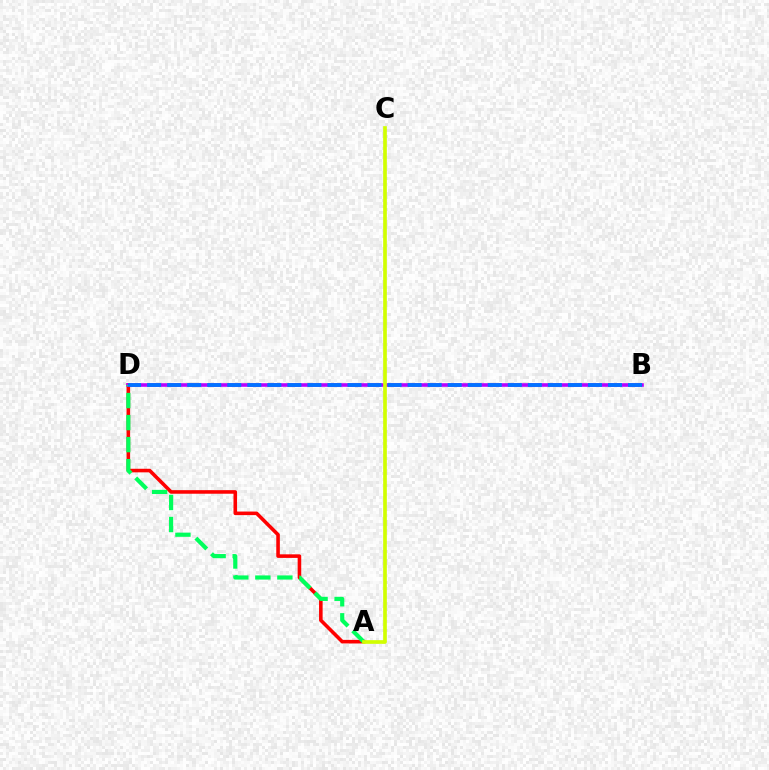{('A', 'D'): [{'color': '#ff0000', 'line_style': 'solid', 'thickness': 2.57}, {'color': '#00ff5c', 'line_style': 'dashed', 'thickness': 2.99}], ('B', 'D'): [{'color': '#b900ff', 'line_style': 'solid', 'thickness': 2.59}, {'color': '#0074ff', 'line_style': 'dashed', 'thickness': 2.72}], ('A', 'C'): [{'color': '#d1ff00', 'line_style': 'solid', 'thickness': 2.64}]}